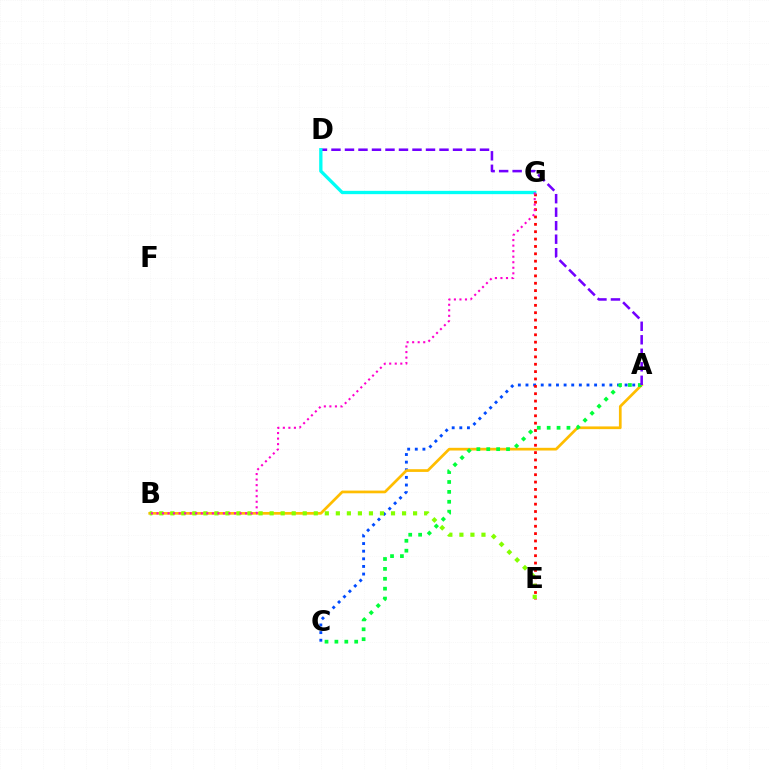{('A', 'C'): [{'color': '#004bff', 'line_style': 'dotted', 'thickness': 2.07}, {'color': '#00ff39', 'line_style': 'dotted', 'thickness': 2.69}], ('A', 'B'): [{'color': '#ffbd00', 'line_style': 'solid', 'thickness': 1.95}], ('E', 'G'): [{'color': '#ff0000', 'line_style': 'dotted', 'thickness': 2.0}], ('B', 'E'): [{'color': '#84ff00', 'line_style': 'dotted', 'thickness': 3.0}], ('A', 'D'): [{'color': '#7200ff', 'line_style': 'dashed', 'thickness': 1.83}], ('D', 'G'): [{'color': '#00fff6', 'line_style': 'solid', 'thickness': 2.38}], ('B', 'G'): [{'color': '#ff00cf', 'line_style': 'dotted', 'thickness': 1.51}]}